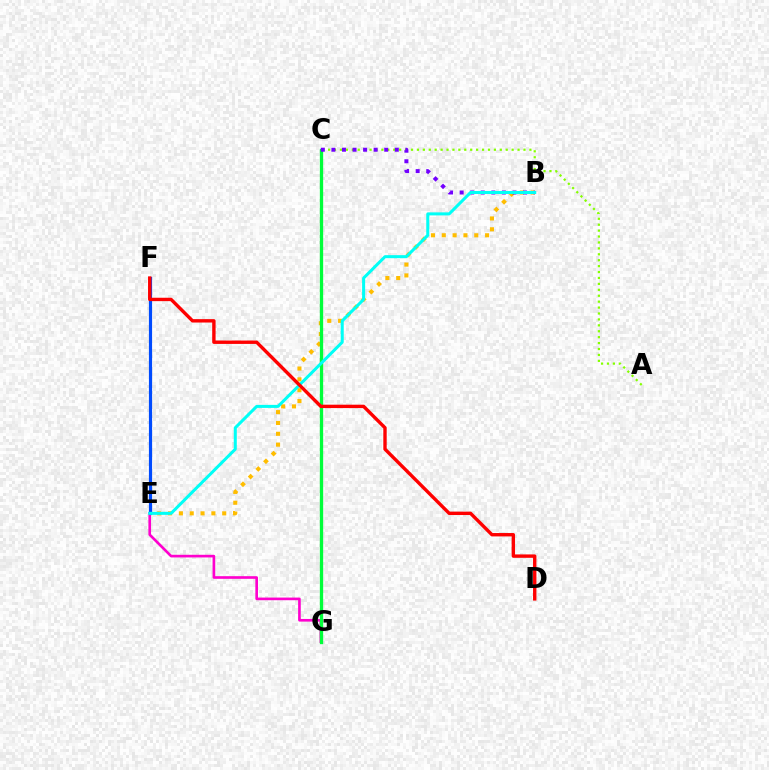{('E', 'G'): [{'color': '#ff00cf', 'line_style': 'solid', 'thickness': 1.9}], ('A', 'C'): [{'color': '#84ff00', 'line_style': 'dotted', 'thickness': 1.61}], ('B', 'E'): [{'color': '#ffbd00', 'line_style': 'dotted', 'thickness': 2.94}, {'color': '#00fff6', 'line_style': 'solid', 'thickness': 2.18}], ('E', 'F'): [{'color': '#004bff', 'line_style': 'solid', 'thickness': 2.28}], ('C', 'G'): [{'color': '#00ff39', 'line_style': 'solid', 'thickness': 2.38}], ('B', 'C'): [{'color': '#7200ff', 'line_style': 'dotted', 'thickness': 2.87}], ('D', 'F'): [{'color': '#ff0000', 'line_style': 'solid', 'thickness': 2.44}]}